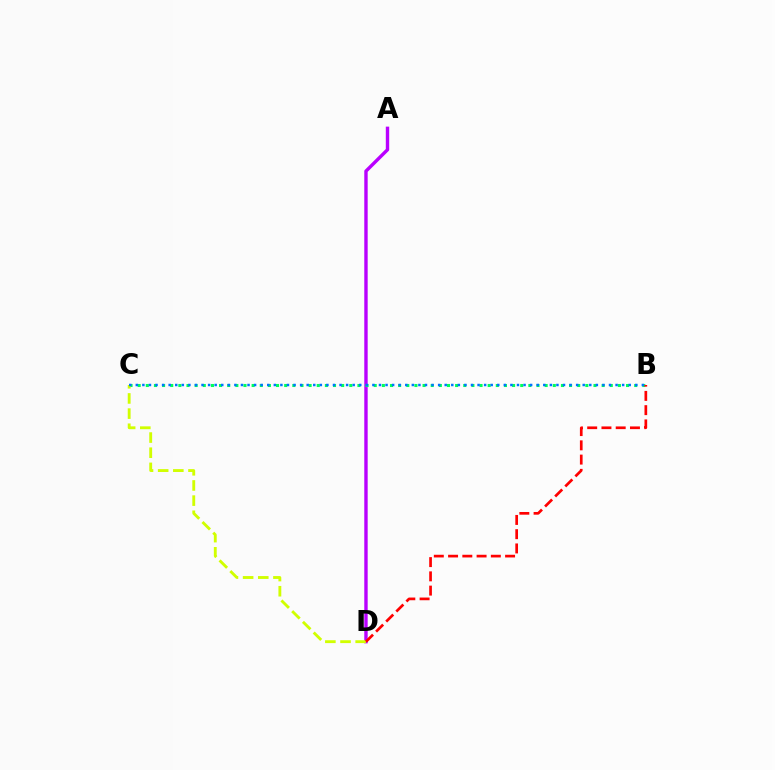{('A', 'D'): [{'color': '#b900ff', 'line_style': 'solid', 'thickness': 2.44}], ('B', 'C'): [{'color': '#00ff5c', 'line_style': 'dotted', 'thickness': 2.21}, {'color': '#0074ff', 'line_style': 'dotted', 'thickness': 1.79}], ('C', 'D'): [{'color': '#d1ff00', 'line_style': 'dashed', 'thickness': 2.06}], ('B', 'D'): [{'color': '#ff0000', 'line_style': 'dashed', 'thickness': 1.94}]}